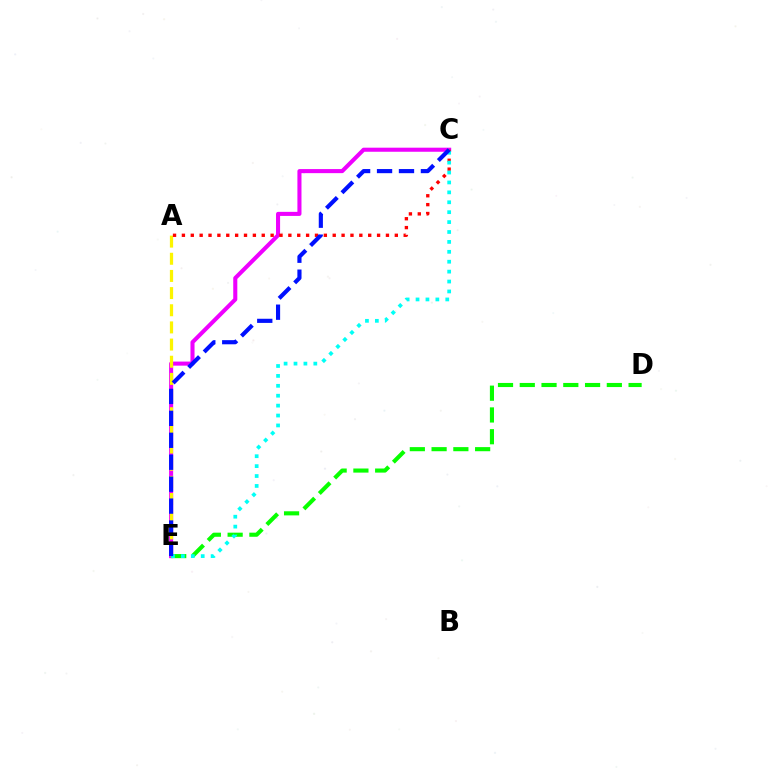{('C', 'E'): [{'color': '#ee00ff', 'line_style': 'solid', 'thickness': 2.93}, {'color': '#00fff6', 'line_style': 'dotted', 'thickness': 2.69}, {'color': '#0010ff', 'line_style': 'dashed', 'thickness': 2.98}], ('A', 'E'): [{'color': '#fcf500', 'line_style': 'dashed', 'thickness': 2.33}], ('D', 'E'): [{'color': '#08ff00', 'line_style': 'dashed', 'thickness': 2.96}], ('A', 'C'): [{'color': '#ff0000', 'line_style': 'dotted', 'thickness': 2.41}]}